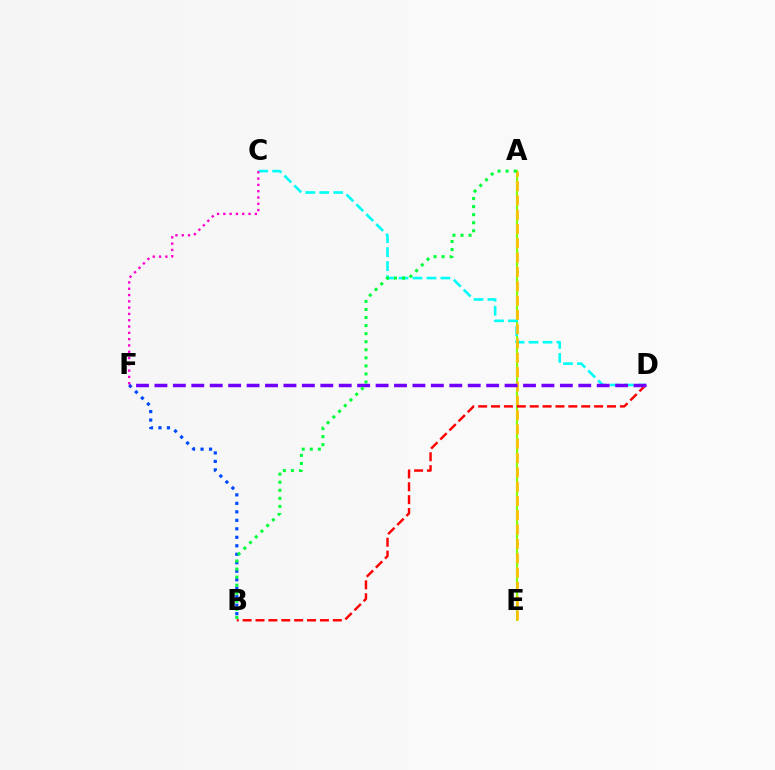{('A', 'E'): [{'color': '#84ff00', 'line_style': 'solid', 'thickness': 1.53}, {'color': '#ffbd00', 'line_style': 'dashed', 'thickness': 1.94}], ('C', 'D'): [{'color': '#00fff6', 'line_style': 'dashed', 'thickness': 1.9}], ('C', 'F'): [{'color': '#ff00cf', 'line_style': 'dotted', 'thickness': 1.71}], ('B', 'F'): [{'color': '#004bff', 'line_style': 'dotted', 'thickness': 2.31}], ('B', 'D'): [{'color': '#ff0000', 'line_style': 'dashed', 'thickness': 1.75}], ('D', 'F'): [{'color': '#7200ff', 'line_style': 'dashed', 'thickness': 2.5}], ('A', 'B'): [{'color': '#00ff39', 'line_style': 'dotted', 'thickness': 2.19}]}